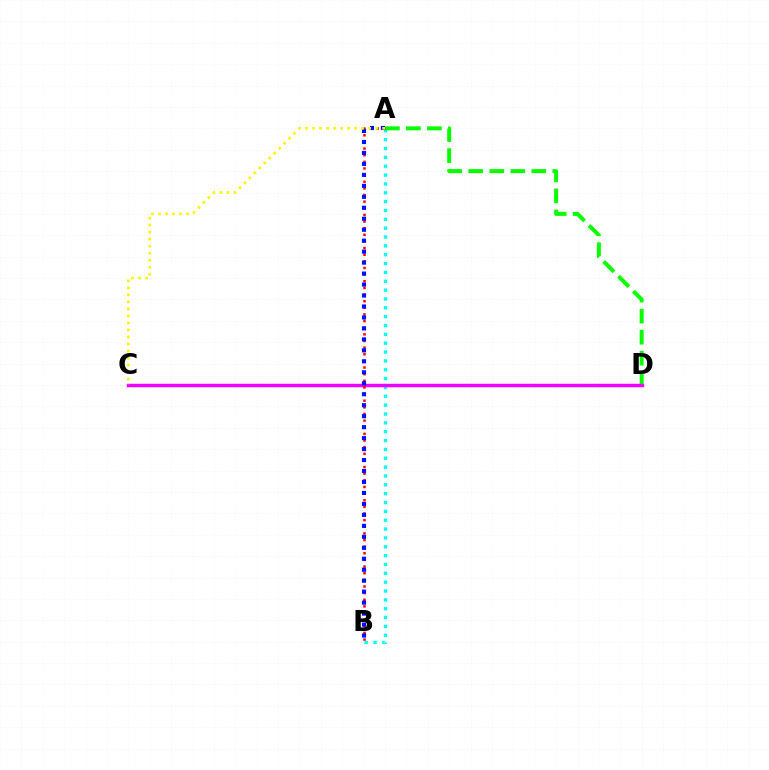{('A', 'B'): [{'color': '#00fff6', 'line_style': 'dotted', 'thickness': 2.4}, {'color': '#ff0000', 'line_style': 'dotted', 'thickness': 1.8}, {'color': '#0010ff', 'line_style': 'dotted', 'thickness': 2.98}], ('A', 'D'): [{'color': '#08ff00', 'line_style': 'dashed', 'thickness': 2.86}], ('C', 'D'): [{'color': '#ee00ff', 'line_style': 'solid', 'thickness': 2.49}], ('A', 'C'): [{'color': '#fcf500', 'line_style': 'dotted', 'thickness': 1.91}]}